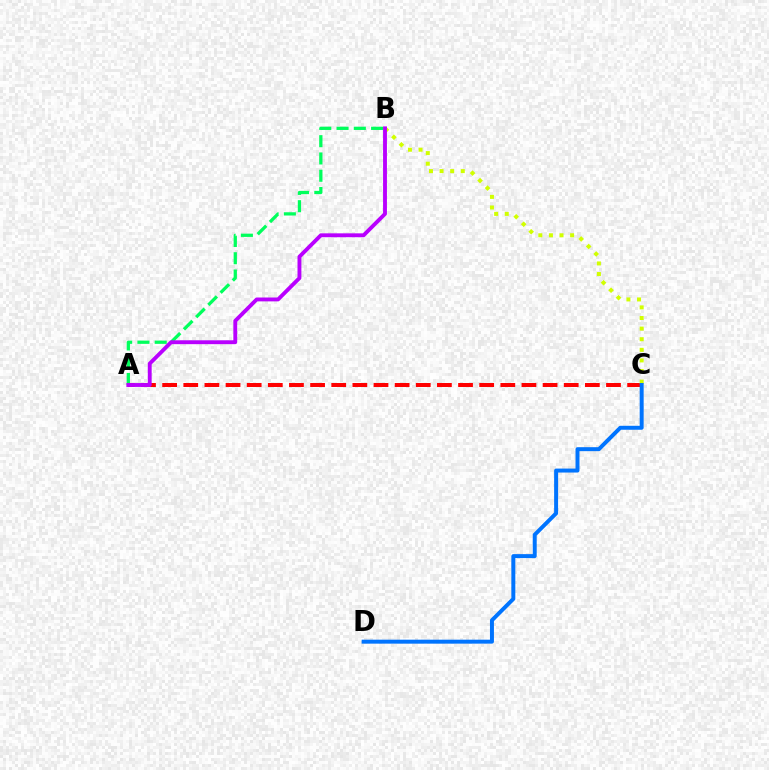{('A', 'C'): [{'color': '#ff0000', 'line_style': 'dashed', 'thickness': 2.87}], ('B', 'C'): [{'color': '#d1ff00', 'line_style': 'dotted', 'thickness': 2.88}], ('A', 'B'): [{'color': '#00ff5c', 'line_style': 'dashed', 'thickness': 2.35}, {'color': '#b900ff', 'line_style': 'solid', 'thickness': 2.79}], ('C', 'D'): [{'color': '#0074ff', 'line_style': 'solid', 'thickness': 2.86}]}